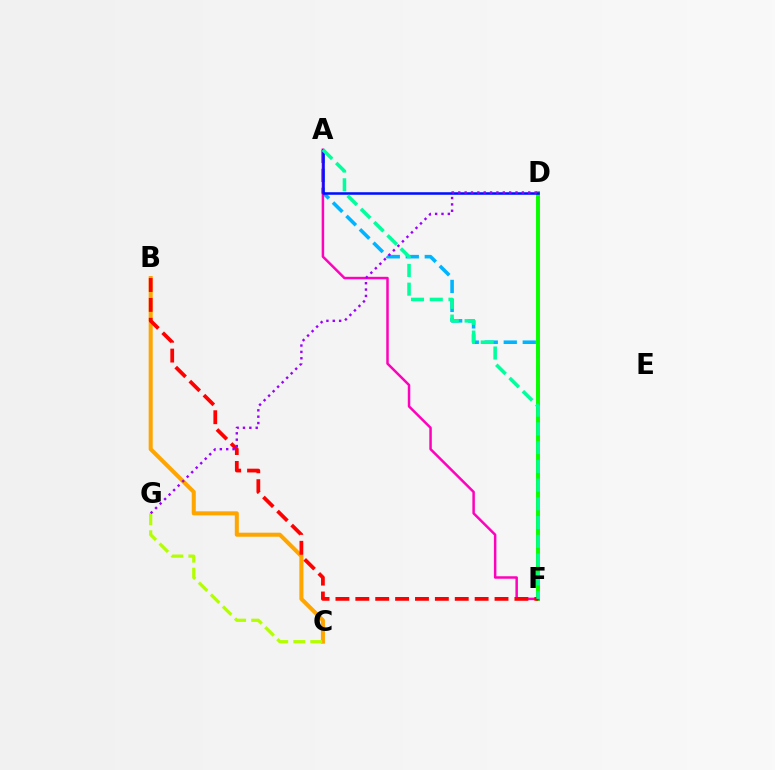{('A', 'F'): [{'color': '#00b5ff', 'line_style': 'dashed', 'thickness': 2.58}, {'color': '#ff00bd', 'line_style': 'solid', 'thickness': 1.8}, {'color': '#00ff9d', 'line_style': 'dashed', 'thickness': 2.55}], ('D', 'F'): [{'color': '#08ff00', 'line_style': 'solid', 'thickness': 2.84}], ('B', 'C'): [{'color': '#ffa500', 'line_style': 'solid', 'thickness': 2.91}], ('B', 'F'): [{'color': '#ff0000', 'line_style': 'dashed', 'thickness': 2.7}], ('A', 'D'): [{'color': '#0010ff', 'line_style': 'solid', 'thickness': 1.84}], ('C', 'G'): [{'color': '#b3ff00', 'line_style': 'dashed', 'thickness': 2.31}], ('D', 'G'): [{'color': '#9b00ff', 'line_style': 'dotted', 'thickness': 1.73}]}